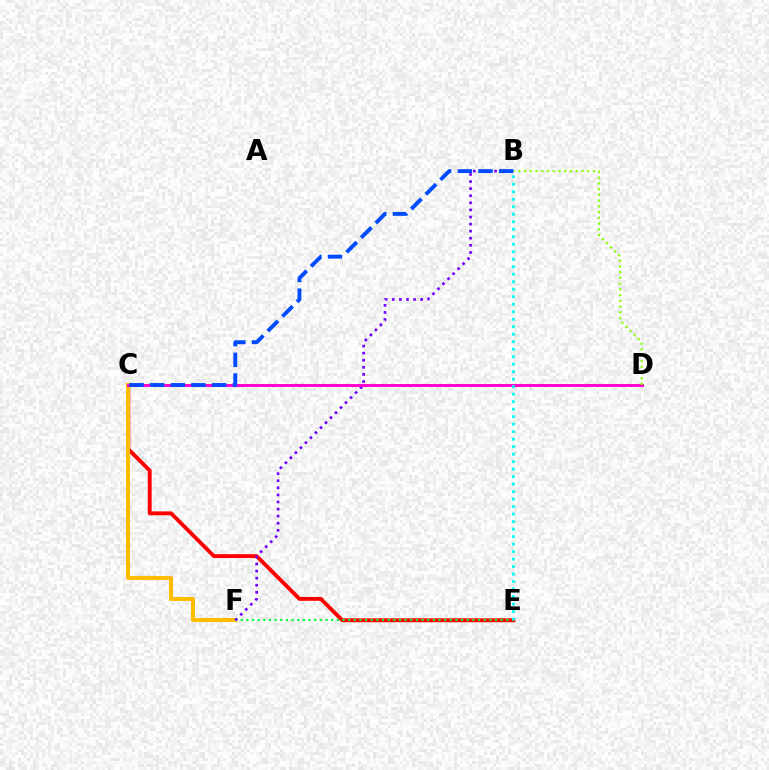{('C', 'E'): [{'color': '#ff0000', 'line_style': 'solid', 'thickness': 2.79}], ('C', 'F'): [{'color': '#ffbd00', 'line_style': 'solid', 'thickness': 2.91}], ('E', 'F'): [{'color': '#00ff39', 'line_style': 'dotted', 'thickness': 1.54}], ('B', 'F'): [{'color': '#7200ff', 'line_style': 'dotted', 'thickness': 1.93}], ('C', 'D'): [{'color': '#ff00cf', 'line_style': 'solid', 'thickness': 2.1}], ('B', 'D'): [{'color': '#84ff00', 'line_style': 'dotted', 'thickness': 1.56}], ('B', 'C'): [{'color': '#004bff', 'line_style': 'dashed', 'thickness': 2.81}], ('B', 'E'): [{'color': '#00fff6', 'line_style': 'dotted', 'thickness': 2.04}]}